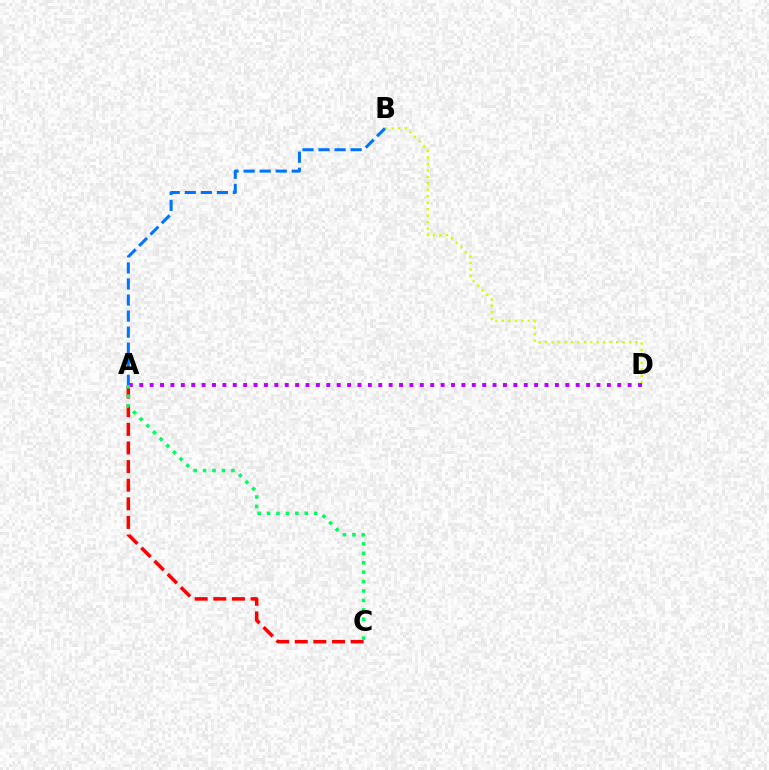{('B', 'D'): [{'color': '#d1ff00', 'line_style': 'dotted', 'thickness': 1.76}], ('A', 'D'): [{'color': '#b900ff', 'line_style': 'dotted', 'thickness': 2.82}], ('A', 'C'): [{'color': '#ff0000', 'line_style': 'dashed', 'thickness': 2.53}, {'color': '#00ff5c', 'line_style': 'dotted', 'thickness': 2.56}], ('A', 'B'): [{'color': '#0074ff', 'line_style': 'dashed', 'thickness': 2.18}]}